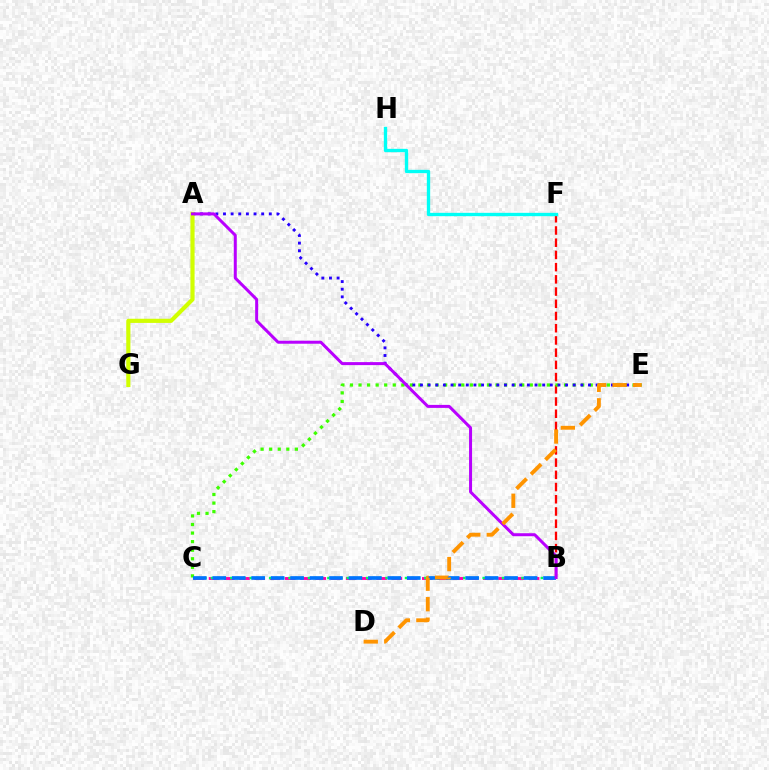{('B', 'F'): [{'color': '#ff0000', 'line_style': 'dashed', 'thickness': 1.66}], ('F', 'H'): [{'color': '#00fff6', 'line_style': 'solid', 'thickness': 2.4}], ('B', 'C'): [{'color': '#ff00ac', 'line_style': 'dashed', 'thickness': 2.07}, {'color': '#00ff5c', 'line_style': 'dotted', 'thickness': 1.76}, {'color': '#0074ff', 'line_style': 'dashed', 'thickness': 2.64}], ('C', 'E'): [{'color': '#3dff00', 'line_style': 'dotted', 'thickness': 2.33}], ('A', 'E'): [{'color': '#2500ff', 'line_style': 'dotted', 'thickness': 2.07}], ('A', 'G'): [{'color': '#d1ff00', 'line_style': 'solid', 'thickness': 3.0}], ('A', 'B'): [{'color': '#b900ff', 'line_style': 'solid', 'thickness': 2.16}], ('D', 'E'): [{'color': '#ff9400', 'line_style': 'dashed', 'thickness': 2.78}]}